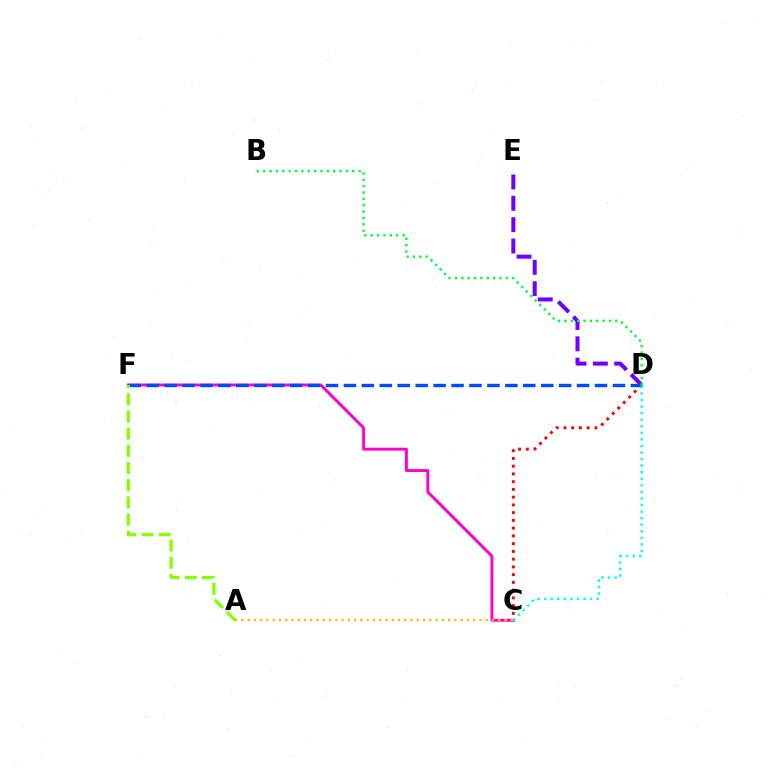{('C', 'F'): [{'color': '#ff00cf', 'line_style': 'solid', 'thickness': 2.11}], ('C', 'D'): [{'color': '#ff0000', 'line_style': 'dotted', 'thickness': 2.11}, {'color': '#00fff6', 'line_style': 'dotted', 'thickness': 1.78}], ('A', 'C'): [{'color': '#ffbd00', 'line_style': 'dotted', 'thickness': 1.7}], ('D', 'E'): [{'color': '#7200ff', 'line_style': 'dashed', 'thickness': 2.9}], ('D', 'F'): [{'color': '#004bff', 'line_style': 'dashed', 'thickness': 2.44}], ('A', 'F'): [{'color': '#84ff00', 'line_style': 'dashed', 'thickness': 2.34}], ('B', 'D'): [{'color': '#00ff39', 'line_style': 'dotted', 'thickness': 1.73}]}